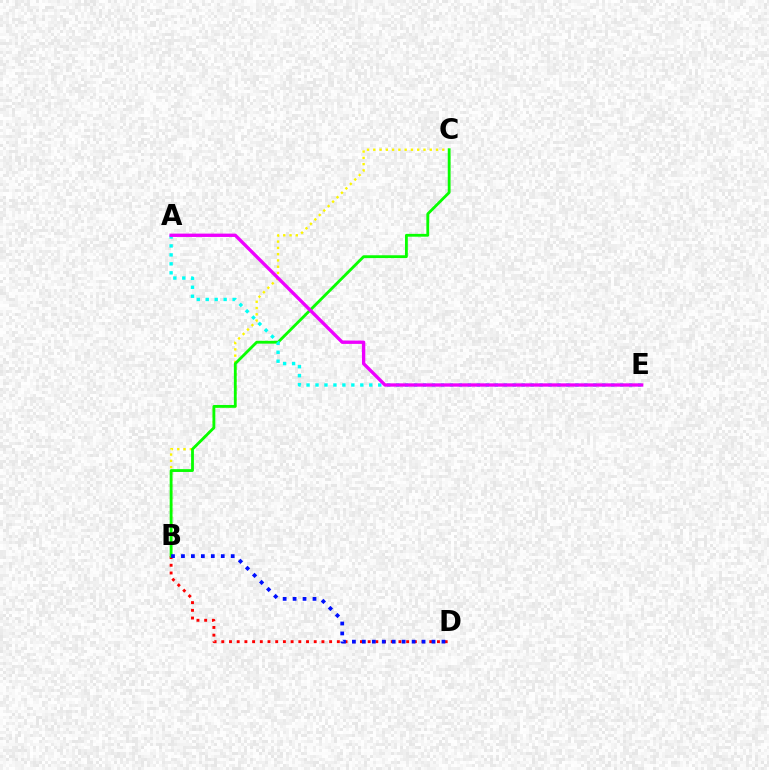{('B', 'C'): [{'color': '#fcf500', 'line_style': 'dotted', 'thickness': 1.7}, {'color': '#08ff00', 'line_style': 'solid', 'thickness': 2.03}], ('B', 'D'): [{'color': '#ff0000', 'line_style': 'dotted', 'thickness': 2.09}, {'color': '#0010ff', 'line_style': 'dotted', 'thickness': 2.7}], ('A', 'E'): [{'color': '#00fff6', 'line_style': 'dotted', 'thickness': 2.44}, {'color': '#ee00ff', 'line_style': 'solid', 'thickness': 2.4}]}